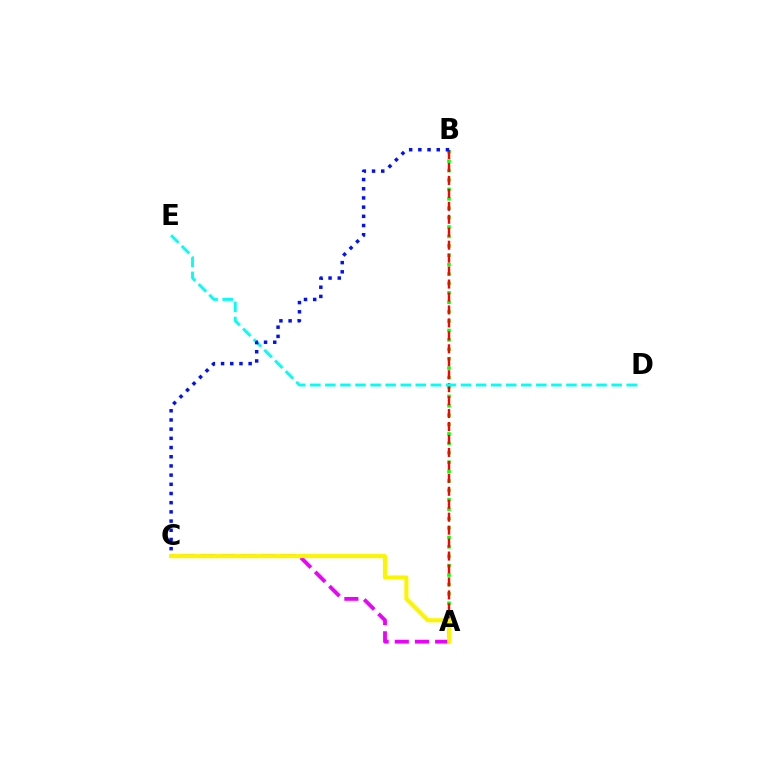{('A', 'B'): [{'color': '#08ff00', 'line_style': 'dotted', 'thickness': 2.56}, {'color': '#ff0000', 'line_style': 'dashed', 'thickness': 1.76}], ('A', 'C'): [{'color': '#ee00ff', 'line_style': 'dashed', 'thickness': 2.74}, {'color': '#fcf500', 'line_style': 'solid', 'thickness': 2.95}], ('D', 'E'): [{'color': '#00fff6', 'line_style': 'dashed', 'thickness': 2.05}], ('B', 'C'): [{'color': '#0010ff', 'line_style': 'dotted', 'thickness': 2.5}]}